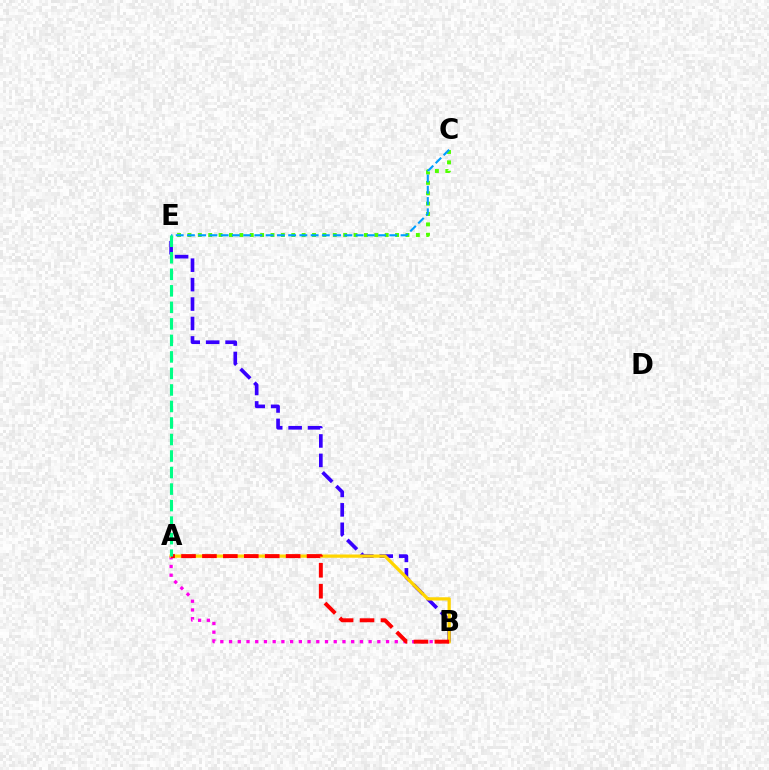{('A', 'B'): [{'color': '#ff00ed', 'line_style': 'dotted', 'thickness': 2.37}, {'color': '#ffd500', 'line_style': 'solid', 'thickness': 2.34}, {'color': '#ff0000', 'line_style': 'dashed', 'thickness': 2.84}], ('C', 'E'): [{'color': '#4fff00', 'line_style': 'dotted', 'thickness': 2.82}, {'color': '#009eff', 'line_style': 'dashed', 'thickness': 1.53}], ('B', 'E'): [{'color': '#3700ff', 'line_style': 'dashed', 'thickness': 2.64}], ('A', 'E'): [{'color': '#00ff86', 'line_style': 'dashed', 'thickness': 2.24}]}